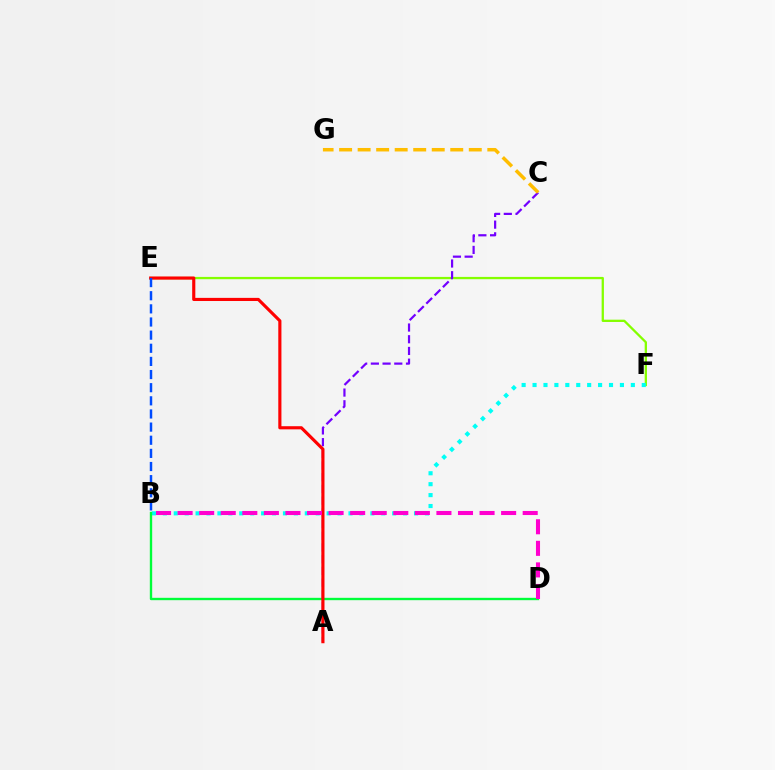{('E', 'F'): [{'color': '#84ff00', 'line_style': 'solid', 'thickness': 1.65}], ('B', 'F'): [{'color': '#00fff6', 'line_style': 'dotted', 'thickness': 2.97}], ('A', 'C'): [{'color': '#7200ff', 'line_style': 'dashed', 'thickness': 1.59}], ('C', 'G'): [{'color': '#ffbd00', 'line_style': 'dashed', 'thickness': 2.52}], ('B', 'D'): [{'color': '#00ff39', 'line_style': 'solid', 'thickness': 1.7}, {'color': '#ff00cf', 'line_style': 'dashed', 'thickness': 2.93}], ('A', 'E'): [{'color': '#ff0000', 'line_style': 'solid', 'thickness': 2.26}], ('B', 'E'): [{'color': '#004bff', 'line_style': 'dashed', 'thickness': 1.78}]}